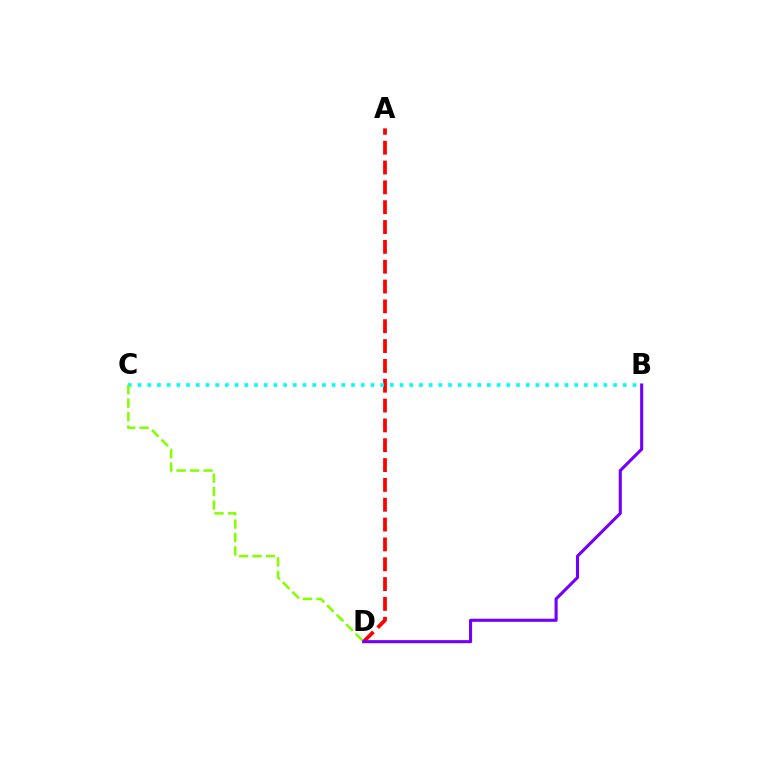{('A', 'D'): [{'color': '#ff0000', 'line_style': 'dashed', 'thickness': 2.69}], ('B', 'D'): [{'color': '#7200ff', 'line_style': 'solid', 'thickness': 2.22}], ('B', 'C'): [{'color': '#00fff6', 'line_style': 'dotted', 'thickness': 2.64}], ('C', 'D'): [{'color': '#84ff00', 'line_style': 'dashed', 'thickness': 1.83}]}